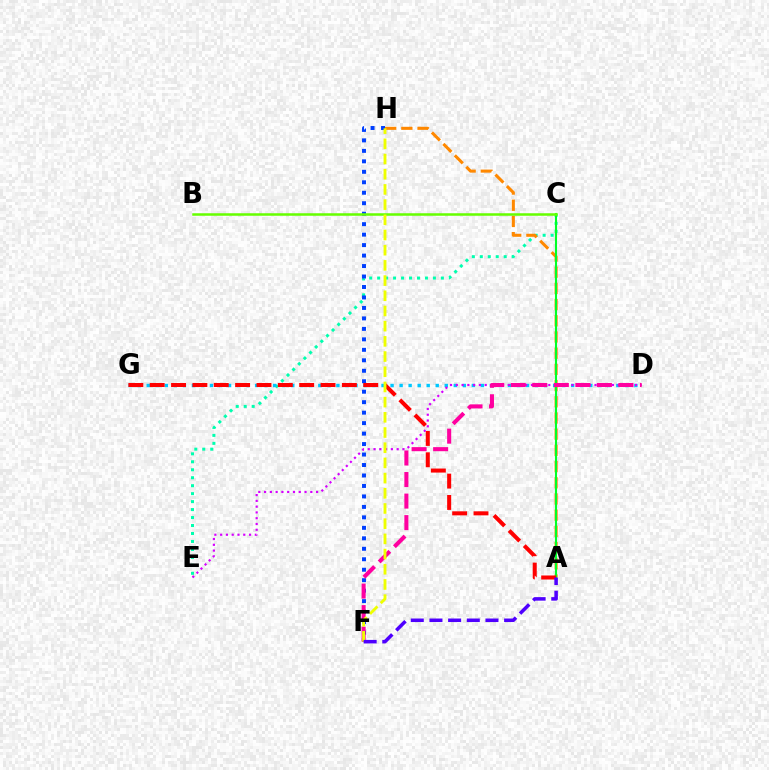{('C', 'E'): [{'color': '#00ffaf', 'line_style': 'dotted', 'thickness': 2.16}], ('A', 'H'): [{'color': '#ff8800', 'line_style': 'dashed', 'thickness': 2.2}], ('D', 'G'): [{'color': '#00c7ff', 'line_style': 'dotted', 'thickness': 2.45}], ('D', 'E'): [{'color': '#d600ff', 'line_style': 'dotted', 'thickness': 1.57}], ('A', 'C'): [{'color': '#00ff27', 'line_style': 'solid', 'thickness': 1.5}], ('F', 'H'): [{'color': '#003fff', 'line_style': 'dotted', 'thickness': 2.85}, {'color': '#eeff00', 'line_style': 'dashed', 'thickness': 2.06}], ('A', 'G'): [{'color': '#ff0000', 'line_style': 'dashed', 'thickness': 2.9}], ('B', 'C'): [{'color': '#66ff00', 'line_style': 'solid', 'thickness': 1.81}], ('D', 'F'): [{'color': '#ff00a0', 'line_style': 'dashed', 'thickness': 2.93}], ('A', 'F'): [{'color': '#4f00ff', 'line_style': 'dashed', 'thickness': 2.54}]}